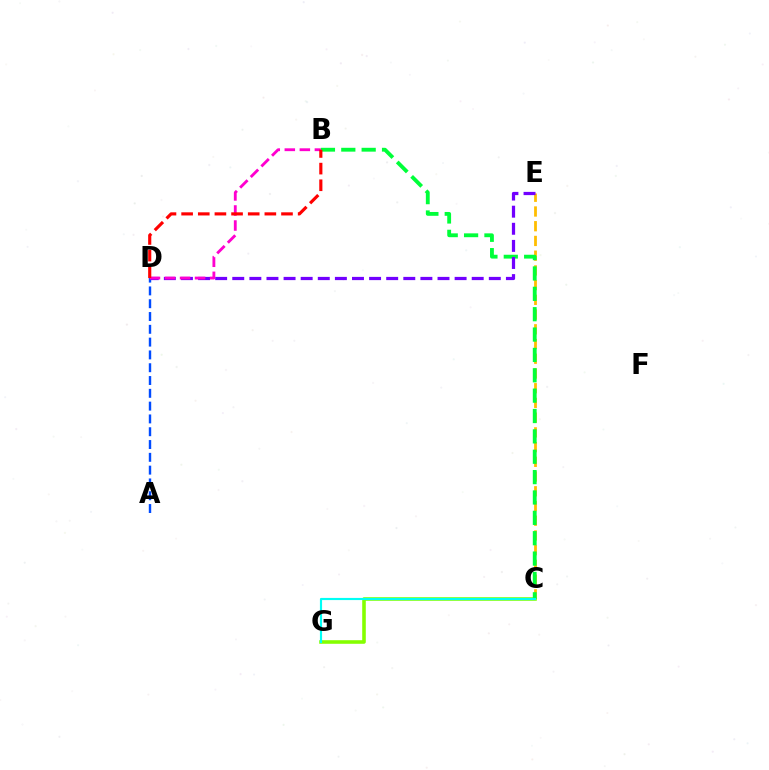{('C', 'E'): [{'color': '#ffbd00', 'line_style': 'dashed', 'thickness': 2.0}], ('A', 'D'): [{'color': '#004bff', 'line_style': 'dashed', 'thickness': 1.74}], ('C', 'G'): [{'color': '#84ff00', 'line_style': 'solid', 'thickness': 2.58}, {'color': '#00fff6', 'line_style': 'solid', 'thickness': 1.55}], ('B', 'C'): [{'color': '#00ff39', 'line_style': 'dashed', 'thickness': 2.77}], ('D', 'E'): [{'color': '#7200ff', 'line_style': 'dashed', 'thickness': 2.32}], ('B', 'D'): [{'color': '#ff00cf', 'line_style': 'dashed', 'thickness': 2.04}, {'color': '#ff0000', 'line_style': 'dashed', 'thickness': 2.26}]}